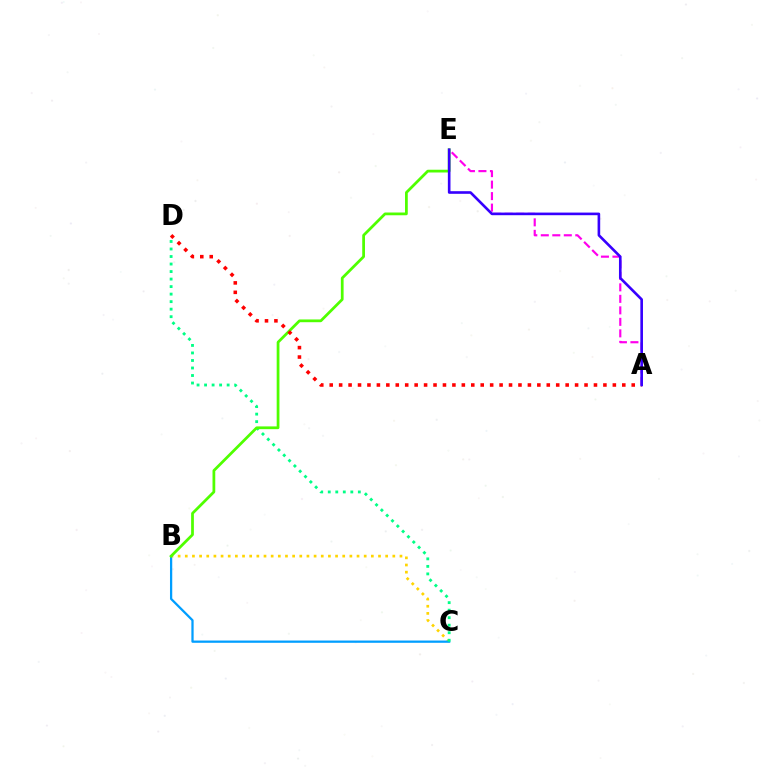{('B', 'C'): [{'color': '#ffd500', 'line_style': 'dotted', 'thickness': 1.94}, {'color': '#009eff', 'line_style': 'solid', 'thickness': 1.63}], ('C', 'D'): [{'color': '#00ff86', 'line_style': 'dotted', 'thickness': 2.04}], ('A', 'E'): [{'color': '#ff00ed', 'line_style': 'dashed', 'thickness': 1.56}, {'color': '#3700ff', 'line_style': 'solid', 'thickness': 1.89}], ('B', 'E'): [{'color': '#4fff00', 'line_style': 'solid', 'thickness': 1.98}], ('A', 'D'): [{'color': '#ff0000', 'line_style': 'dotted', 'thickness': 2.56}]}